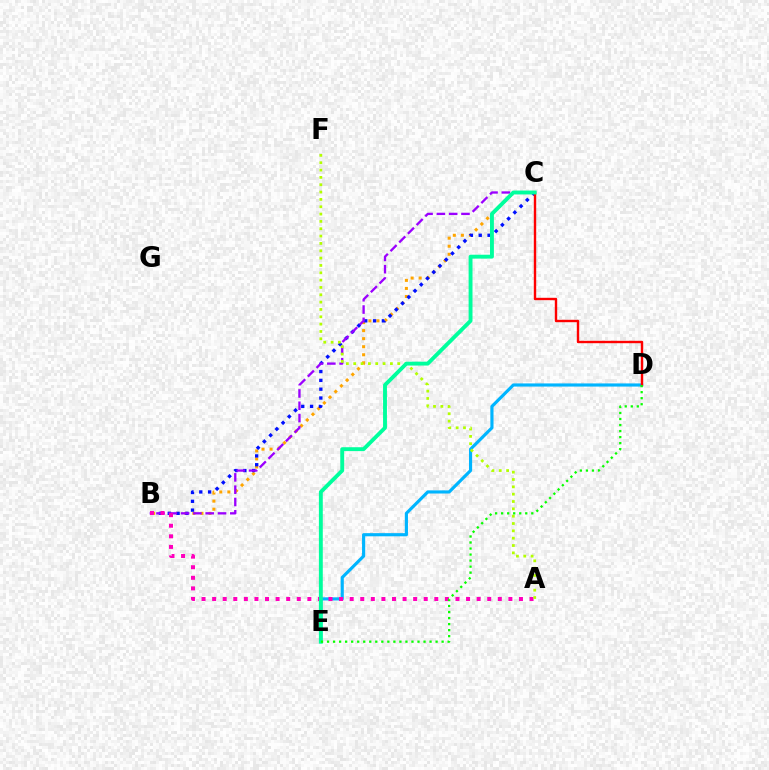{('B', 'C'): [{'color': '#ffa500', 'line_style': 'dotted', 'thickness': 2.19}, {'color': '#0010ff', 'line_style': 'dotted', 'thickness': 2.4}, {'color': '#9b00ff', 'line_style': 'dashed', 'thickness': 1.67}], ('D', 'E'): [{'color': '#00b5ff', 'line_style': 'solid', 'thickness': 2.27}, {'color': '#08ff00', 'line_style': 'dotted', 'thickness': 1.64}], ('A', 'B'): [{'color': '#ff00bd', 'line_style': 'dotted', 'thickness': 2.87}], ('A', 'F'): [{'color': '#b3ff00', 'line_style': 'dotted', 'thickness': 1.99}], ('C', 'D'): [{'color': '#ff0000', 'line_style': 'solid', 'thickness': 1.73}], ('C', 'E'): [{'color': '#00ff9d', 'line_style': 'solid', 'thickness': 2.8}]}